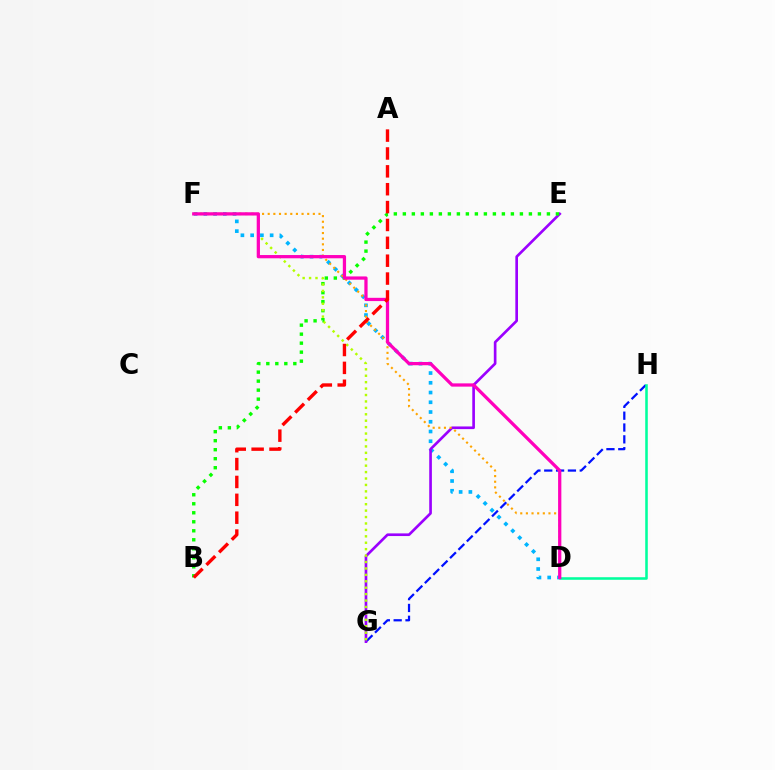{('D', 'F'): [{'color': '#00b5ff', 'line_style': 'dotted', 'thickness': 2.65}, {'color': '#ffa500', 'line_style': 'dotted', 'thickness': 1.53}, {'color': '#ff00bd', 'line_style': 'solid', 'thickness': 2.34}], ('G', 'H'): [{'color': '#0010ff', 'line_style': 'dashed', 'thickness': 1.61}], ('E', 'G'): [{'color': '#9b00ff', 'line_style': 'solid', 'thickness': 1.92}], ('B', 'E'): [{'color': '#08ff00', 'line_style': 'dotted', 'thickness': 2.45}], ('D', 'H'): [{'color': '#00ff9d', 'line_style': 'solid', 'thickness': 1.85}], ('F', 'G'): [{'color': '#b3ff00', 'line_style': 'dotted', 'thickness': 1.75}], ('A', 'B'): [{'color': '#ff0000', 'line_style': 'dashed', 'thickness': 2.43}]}